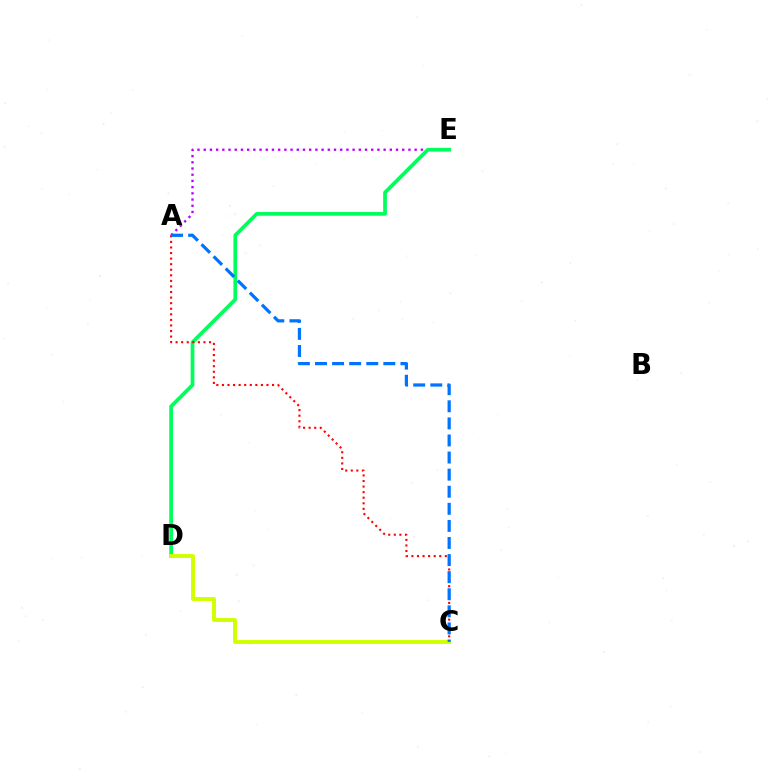{('A', 'E'): [{'color': '#b900ff', 'line_style': 'dotted', 'thickness': 1.69}], ('D', 'E'): [{'color': '#00ff5c', 'line_style': 'solid', 'thickness': 2.68}], ('C', 'D'): [{'color': '#d1ff00', 'line_style': 'solid', 'thickness': 2.82}], ('A', 'C'): [{'color': '#ff0000', 'line_style': 'dotted', 'thickness': 1.51}, {'color': '#0074ff', 'line_style': 'dashed', 'thickness': 2.32}]}